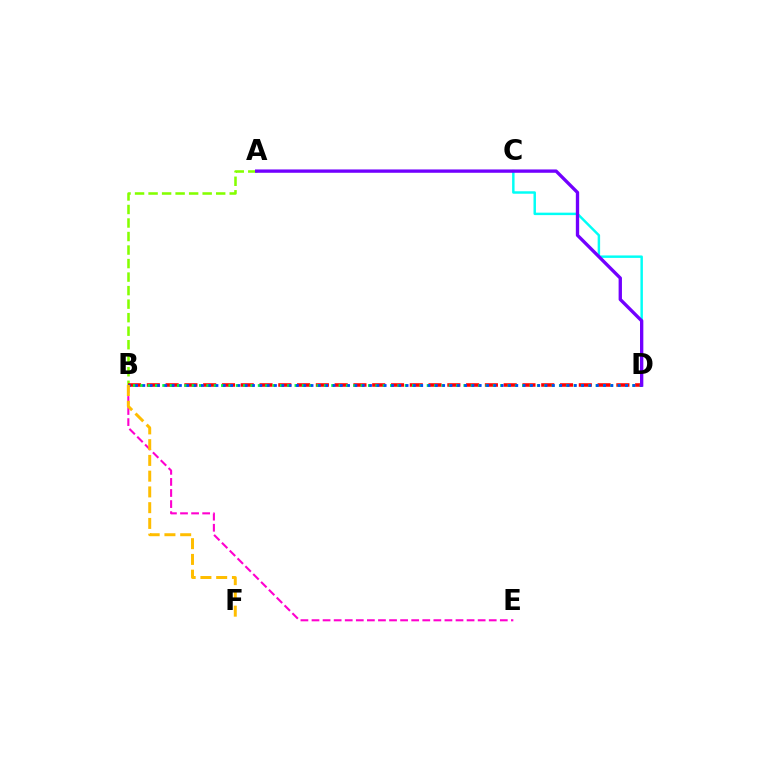{('C', 'D'): [{'color': '#00fff6', 'line_style': 'solid', 'thickness': 1.77}], ('A', 'B'): [{'color': '#84ff00', 'line_style': 'dashed', 'thickness': 1.84}], ('B', 'E'): [{'color': '#ff00cf', 'line_style': 'dashed', 'thickness': 1.5}], ('B', 'D'): [{'color': '#ff0000', 'line_style': 'dashed', 'thickness': 2.55}, {'color': '#00ff39', 'line_style': 'dotted', 'thickness': 2.0}, {'color': '#004bff', 'line_style': 'dotted', 'thickness': 1.99}], ('A', 'D'): [{'color': '#7200ff', 'line_style': 'solid', 'thickness': 2.4}], ('B', 'F'): [{'color': '#ffbd00', 'line_style': 'dashed', 'thickness': 2.14}]}